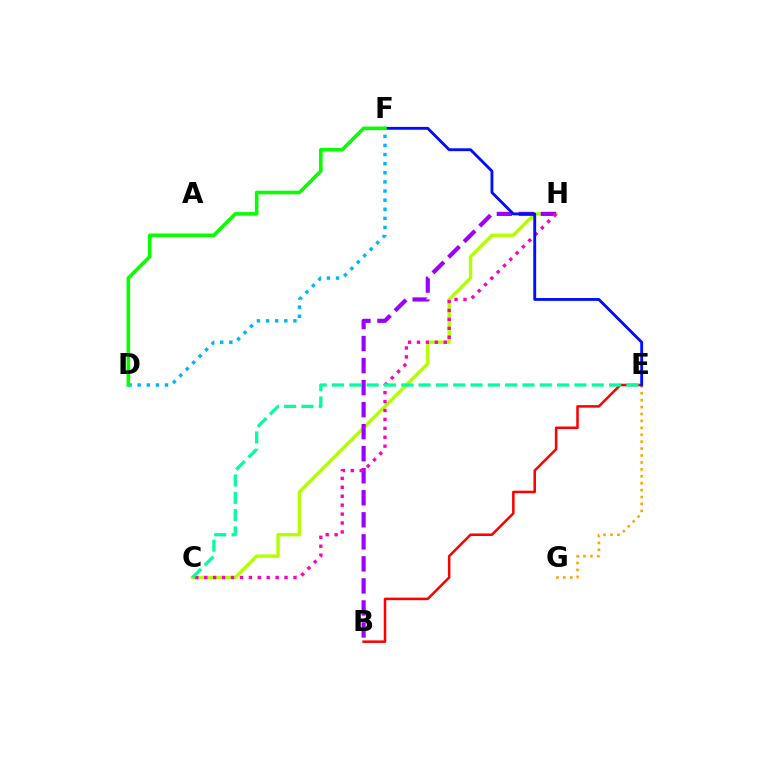{('C', 'H'): [{'color': '#b3ff00', 'line_style': 'solid', 'thickness': 2.42}, {'color': '#ff00bd', 'line_style': 'dotted', 'thickness': 2.42}], ('D', 'F'): [{'color': '#00b5ff', 'line_style': 'dotted', 'thickness': 2.48}, {'color': '#08ff00', 'line_style': 'solid', 'thickness': 2.59}], ('B', 'H'): [{'color': '#9b00ff', 'line_style': 'dashed', 'thickness': 2.99}], ('B', 'E'): [{'color': '#ff0000', 'line_style': 'solid', 'thickness': 1.82}], ('E', 'G'): [{'color': '#ffa500', 'line_style': 'dotted', 'thickness': 1.88}], ('C', 'E'): [{'color': '#00ff9d', 'line_style': 'dashed', 'thickness': 2.35}], ('E', 'F'): [{'color': '#0010ff', 'line_style': 'solid', 'thickness': 2.06}]}